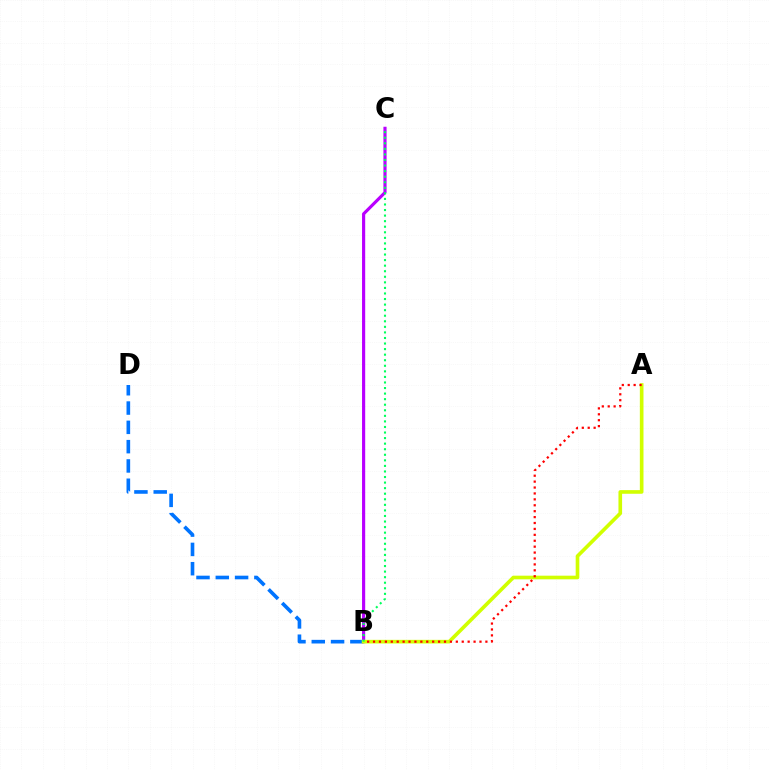{('B', 'D'): [{'color': '#0074ff', 'line_style': 'dashed', 'thickness': 2.62}], ('B', 'C'): [{'color': '#b900ff', 'line_style': 'solid', 'thickness': 2.27}, {'color': '#00ff5c', 'line_style': 'dotted', 'thickness': 1.51}], ('A', 'B'): [{'color': '#d1ff00', 'line_style': 'solid', 'thickness': 2.62}, {'color': '#ff0000', 'line_style': 'dotted', 'thickness': 1.61}]}